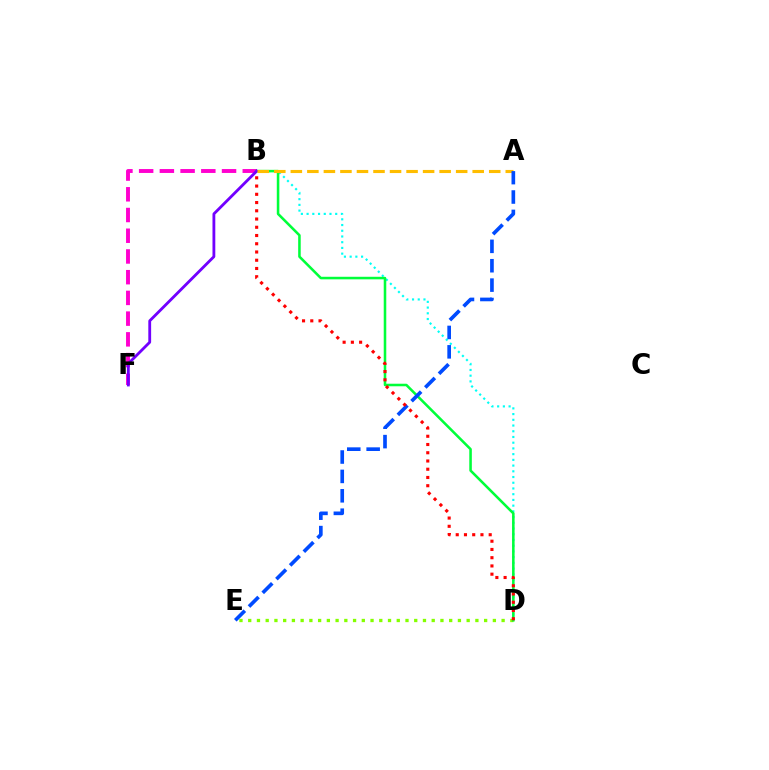{('B', 'F'): [{'color': '#ff00cf', 'line_style': 'dashed', 'thickness': 2.82}, {'color': '#7200ff', 'line_style': 'solid', 'thickness': 2.03}], ('B', 'D'): [{'color': '#00fff6', 'line_style': 'dotted', 'thickness': 1.55}, {'color': '#00ff39', 'line_style': 'solid', 'thickness': 1.84}, {'color': '#ff0000', 'line_style': 'dotted', 'thickness': 2.24}], ('D', 'E'): [{'color': '#84ff00', 'line_style': 'dotted', 'thickness': 2.37}], ('A', 'B'): [{'color': '#ffbd00', 'line_style': 'dashed', 'thickness': 2.25}], ('A', 'E'): [{'color': '#004bff', 'line_style': 'dashed', 'thickness': 2.63}]}